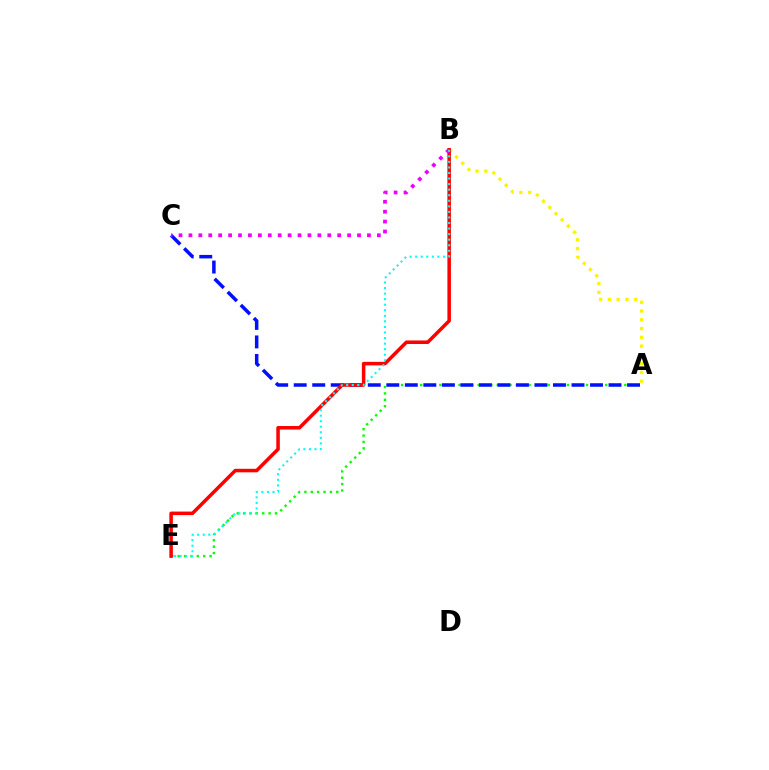{('A', 'E'): [{'color': '#08ff00', 'line_style': 'dotted', 'thickness': 1.73}], ('A', 'C'): [{'color': '#0010ff', 'line_style': 'dashed', 'thickness': 2.52}], ('A', 'B'): [{'color': '#fcf500', 'line_style': 'dotted', 'thickness': 2.38}], ('B', 'E'): [{'color': '#ff0000', 'line_style': 'solid', 'thickness': 2.53}, {'color': '#00fff6', 'line_style': 'dotted', 'thickness': 1.51}], ('B', 'C'): [{'color': '#ee00ff', 'line_style': 'dotted', 'thickness': 2.69}]}